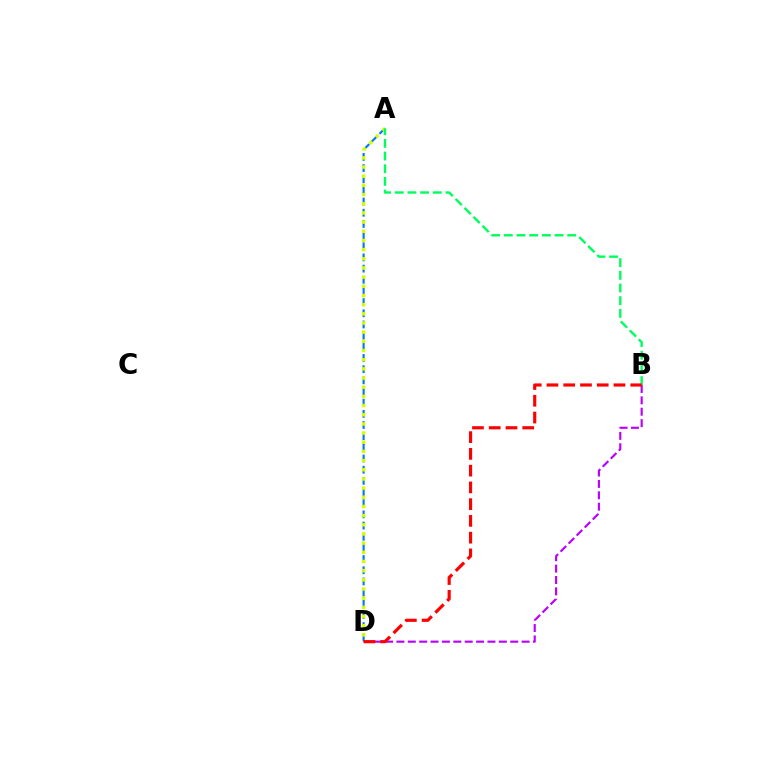{('A', 'D'): [{'color': '#0074ff', 'line_style': 'dashed', 'thickness': 1.52}, {'color': '#d1ff00', 'line_style': 'dotted', 'thickness': 2.49}], ('B', 'D'): [{'color': '#b900ff', 'line_style': 'dashed', 'thickness': 1.55}, {'color': '#ff0000', 'line_style': 'dashed', 'thickness': 2.28}], ('A', 'B'): [{'color': '#00ff5c', 'line_style': 'dashed', 'thickness': 1.72}]}